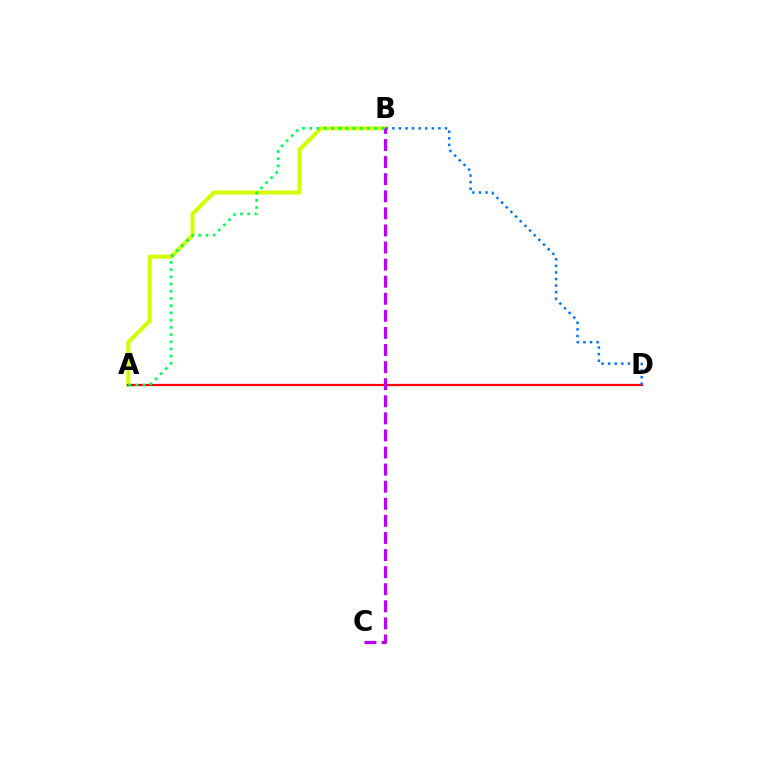{('A', 'B'): [{'color': '#d1ff00', 'line_style': 'solid', 'thickness': 2.89}, {'color': '#00ff5c', 'line_style': 'dotted', 'thickness': 1.96}], ('A', 'D'): [{'color': '#ff0000', 'line_style': 'solid', 'thickness': 1.62}], ('B', 'D'): [{'color': '#0074ff', 'line_style': 'dotted', 'thickness': 1.79}], ('B', 'C'): [{'color': '#b900ff', 'line_style': 'dashed', 'thickness': 2.32}]}